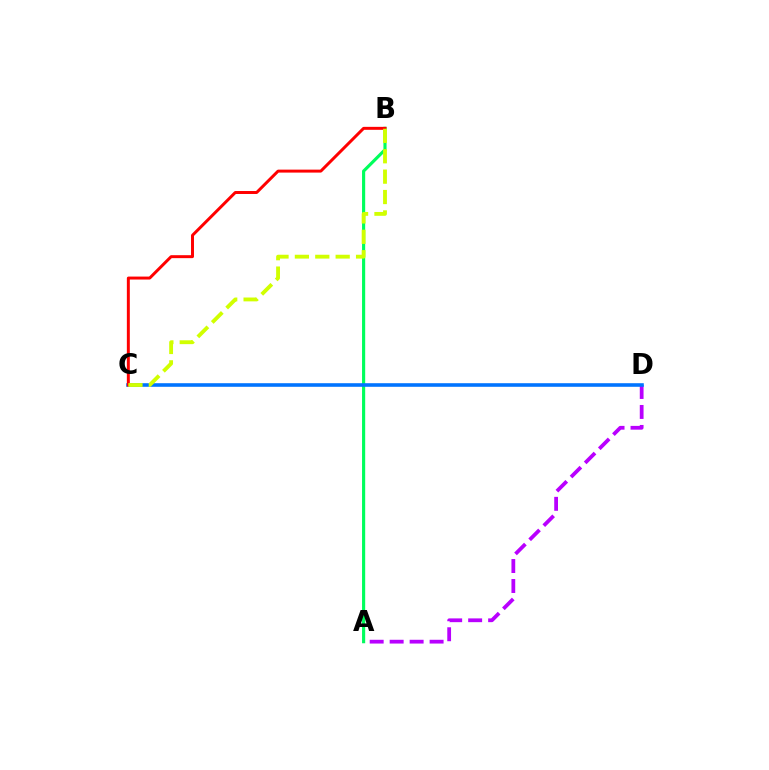{('A', 'B'): [{'color': '#00ff5c', 'line_style': 'solid', 'thickness': 2.27}], ('A', 'D'): [{'color': '#b900ff', 'line_style': 'dashed', 'thickness': 2.71}], ('C', 'D'): [{'color': '#0074ff', 'line_style': 'solid', 'thickness': 2.58}], ('B', 'C'): [{'color': '#ff0000', 'line_style': 'solid', 'thickness': 2.14}, {'color': '#d1ff00', 'line_style': 'dashed', 'thickness': 2.77}]}